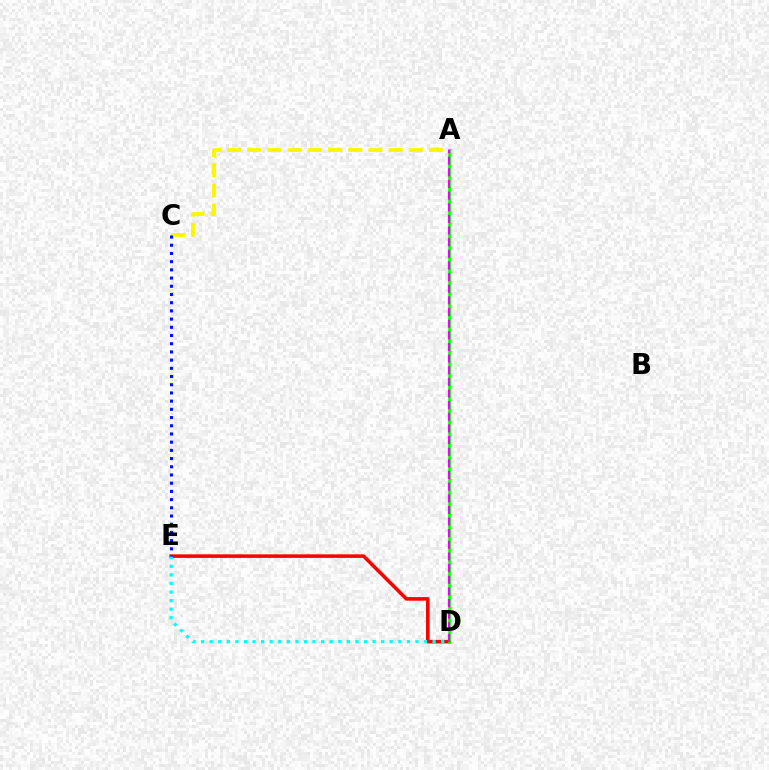{('A', 'C'): [{'color': '#fcf500', 'line_style': 'dashed', 'thickness': 2.74}], ('D', 'E'): [{'color': '#ff0000', 'line_style': 'solid', 'thickness': 2.55}, {'color': '#00fff6', 'line_style': 'dotted', 'thickness': 2.33}], ('A', 'D'): [{'color': '#08ff00', 'line_style': 'solid', 'thickness': 1.94}, {'color': '#ee00ff', 'line_style': 'dashed', 'thickness': 1.58}], ('C', 'E'): [{'color': '#0010ff', 'line_style': 'dotted', 'thickness': 2.23}]}